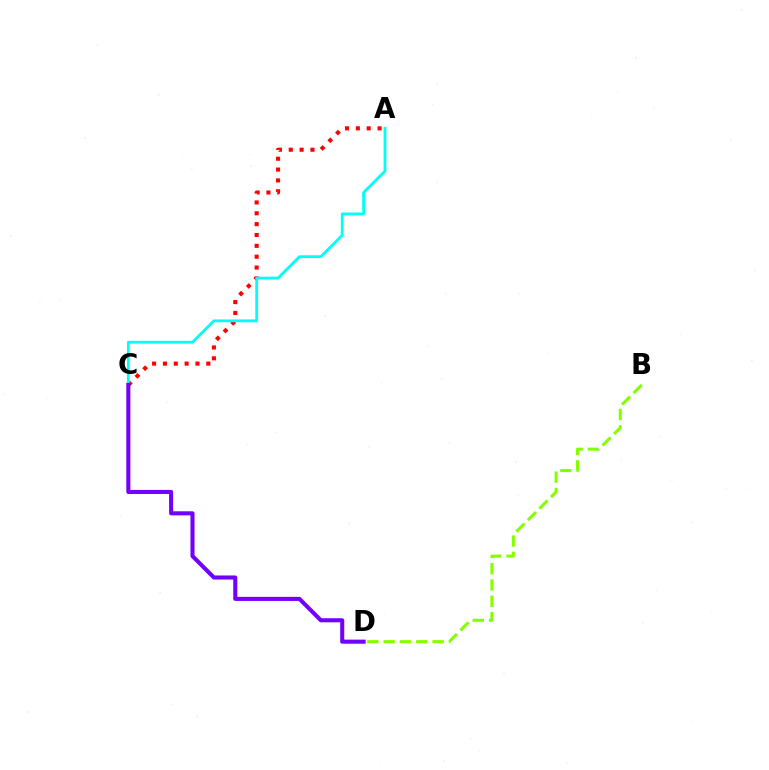{('A', 'C'): [{'color': '#ff0000', 'line_style': 'dotted', 'thickness': 2.95}, {'color': '#00fff6', 'line_style': 'solid', 'thickness': 2.02}], ('B', 'D'): [{'color': '#84ff00', 'line_style': 'dashed', 'thickness': 2.22}], ('C', 'D'): [{'color': '#7200ff', 'line_style': 'solid', 'thickness': 2.93}]}